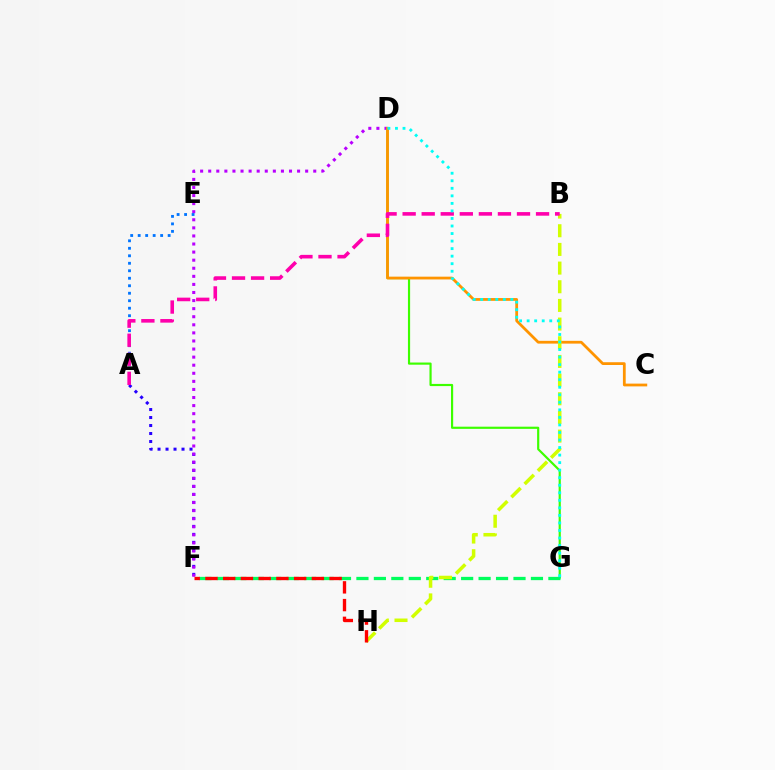{('A', 'F'): [{'color': '#2500ff', 'line_style': 'dotted', 'thickness': 2.17}], ('D', 'G'): [{'color': '#3dff00', 'line_style': 'solid', 'thickness': 1.57}, {'color': '#00fff6', 'line_style': 'dotted', 'thickness': 2.05}], ('D', 'F'): [{'color': '#b900ff', 'line_style': 'dotted', 'thickness': 2.2}], ('C', 'D'): [{'color': '#ff9400', 'line_style': 'solid', 'thickness': 2.0}], ('F', 'G'): [{'color': '#00ff5c', 'line_style': 'dashed', 'thickness': 2.37}], ('A', 'E'): [{'color': '#0074ff', 'line_style': 'dotted', 'thickness': 2.04}], ('B', 'H'): [{'color': '#d1ff00', 'line_style': 'dashed', 'thickness': 2.54}], ('A', 'B'): [{'color': '#ff00ac', 'line_style': 'dashed', 'thickness': 2.59}], ('F', 'H'): [{'color': '#ff0000', 'line_style': 'dashed', 'thickness': 2.41}]}